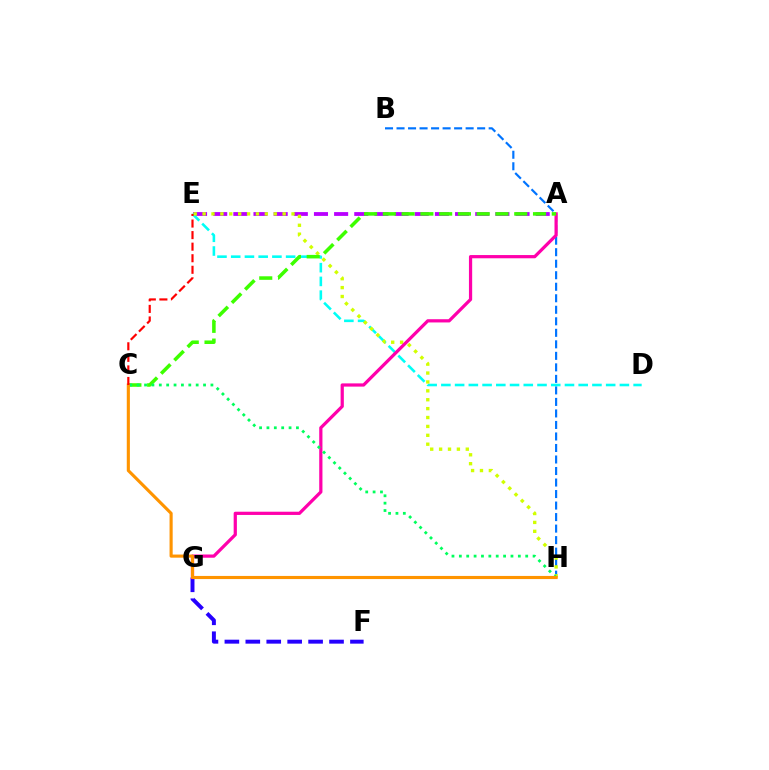{('B', 'H'): [{'color': '#0074ff', 'line_style': 'dashed', 'thickness': 1.56}], ('A', 'E'): [{'color': '#b900ff', 'line_style': 'dashed', 'thickness': 2.74}], ('D', 'E'): [{'color': '#00fff6', 'line_style': 'dashed', 'thickness': 1.87}], ('F', 'G'): [{'color': '#2500ff', 'line_style': 'dashed', 'thickness': 2.84}], ('E', 'H'): [{'color': '#d1ff00', 'line_style': 'dotted', 'thickness': 2.42}], ('A', 'G'): [{'color': '#ff00ac', 'line_style': 'solid', 'thickness': 2.32}], ('A', 'C'): [{'color': '#3dff00', 'line_style': 'dashed', 'thickness': 2.55}], ('C', 'H'): [{'color': '#00ff5c', 'line_style': 'dotted', 'thickness': 2.0}, {'color': '#ff9400', 'line_style': 'solid', 'thickness': 2.25}], ('C', 'E'): [{'color': '#ff0000', 'line_style': 'dashed', 'thickness': 1.57}]}